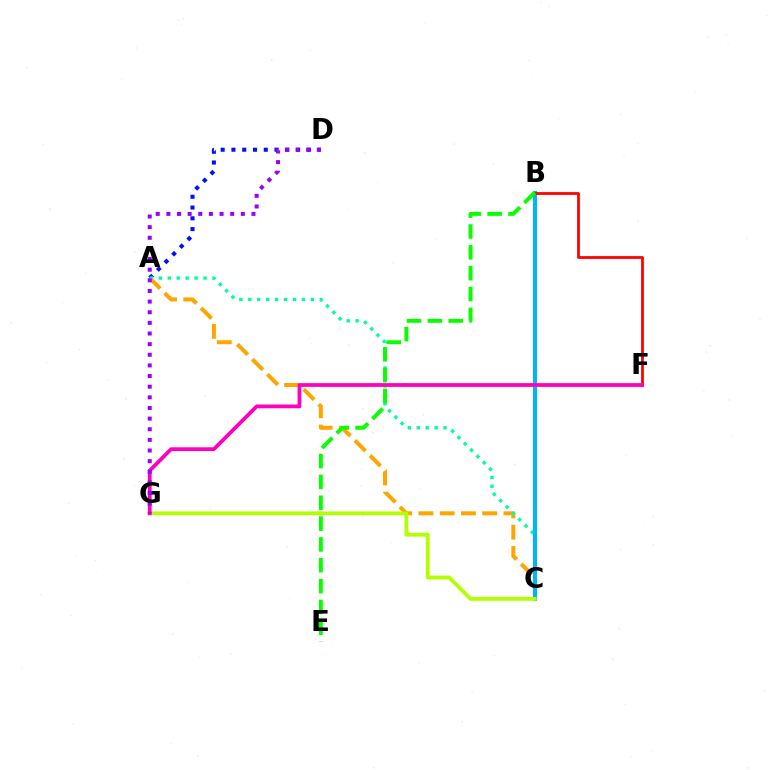{('A', 'C'): [{'color': '#ffa500', 'line_style': 'dashed', 'thickness': 2.89}, {'color': '#00ff9d', 'line_style': 'dotted', 'thickness': 2.43}], ('A', 'D'): [{'color': '#0010ff', 'line_style': 'dotted', 'thickness': 2.93}], ('B', 'C'): [{'color': '#00b5ff', 'line_style': 'solid', 'thickness': 2.91}], ('C', 'G'): [{'color': '#b3ff00', 'line_style': 'solid', 'thickness': 2.73}], ('B', 'F'): [{'color': '#ff0000', 'line_style': 'solid', 'thickness': 1.99}], ('F', 'G'): [{'color': '#ff00bd', 'line_style': 'solid', 'thickness': 2.71}], ('B', 'E'): [{'color': '#08ff00', 'line_style': 'dashed', 'thickness': 2.83}], ('D', 'G'): [{'color': '#9b00ff', 'line_style': 'dotted', 'thickness': 2.89}]}